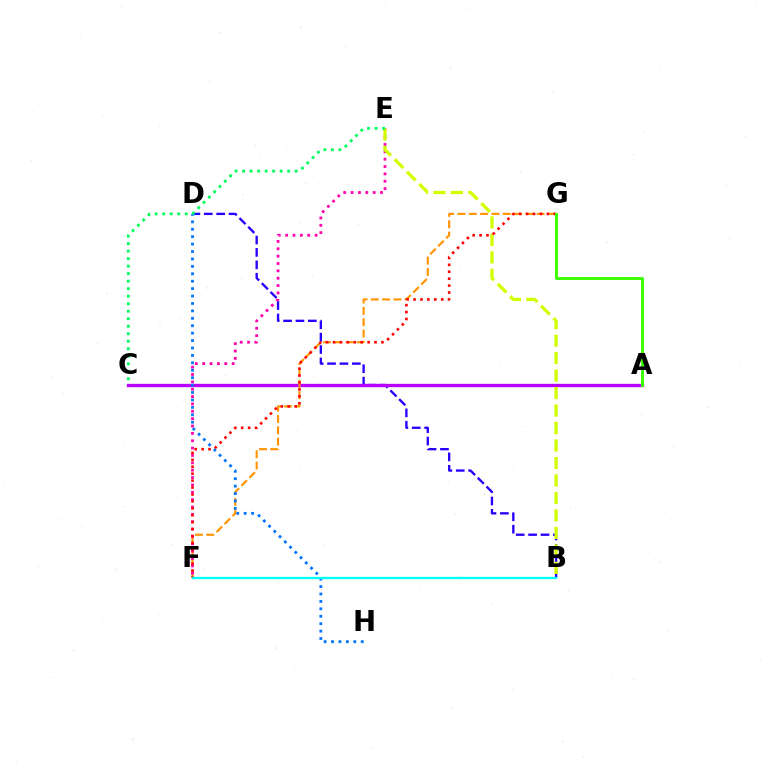{('B', 'D'): [{'color': '#2500ff', 'line_style': 'dashed', 'thickness': 1.68}], ('A', 'C'): [{'color': '#b900ff', 'line_style': 'solid', 'thickness': 2.4}], ('F', 'G'): [{'color': '#ff9400', 'line_style': 'dashed', 'thickness': 1.54}, {'color': '#ff0000', 'line_style': 'dotted', 'thickness': 1.88}], ('E', 'F'): [{'color': '#ff00ac', 'line_style': 'dotted', 'thickness': 2.0}], ('B', 'E'): [{'color': '#d1ff00', 'line_style': 'dashed', 'thickness': 2.37}], ('D', 'H'): [{'color': '#0074ff', 'line_style': 'dotted', 'thickness': 2.02}], ('A', 'G'): [{'color': '#3dff00', 'line_style': 'solid', 'thickness': 2.11}], ('C', 'E'): [{'color': '#00ff5c', 'line_style': 'dotted', 'thickness': 2.04}], ('B', 'F'): [{'color': '#00fff6', 'line_style': 'solid', 'thickness': 1.65}]}